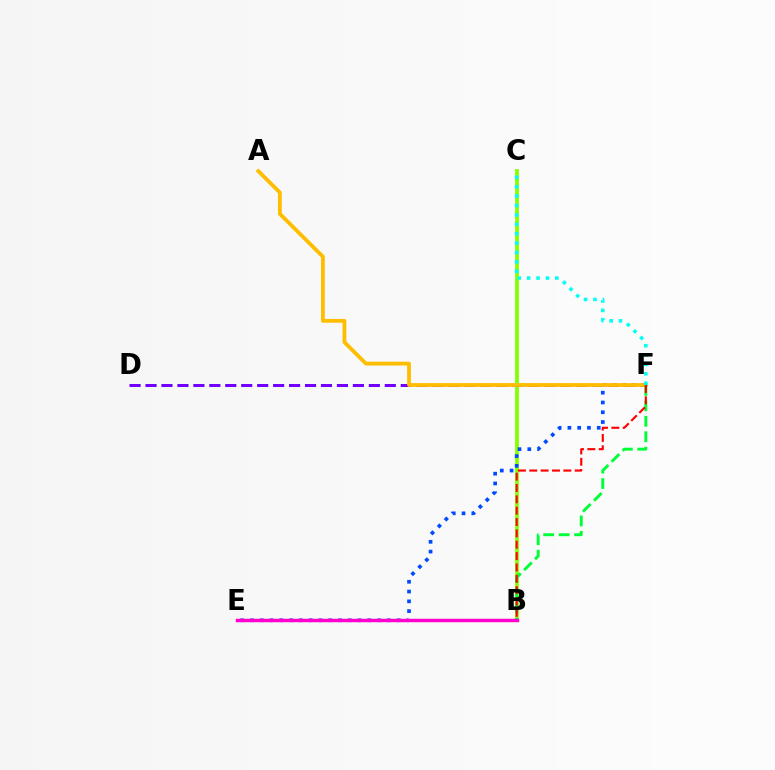{('B', 'C'): [{'color': '#84ff00', 'line_style': 'solid', 'thickness': 2.72}], ('D', 'F'): [{'color': '#7200ff', 'line_style': 'dashed', 'thickness': 2.17}], ('E', 'F'): [{'color': '#004bff', 'line_style': 'dotted', 'thickness': 2.66}], ('A', 'F'): [{'color': '#ffbd00', 'line_style': 'solid', 'thickness': 2.74}], ('B', 'F'): [{'color': '#00ff39', 'line_style': 'dashed', 'thickness': 2.1}, {'color': '#ff0000', 'line_style': 'dashed', 'thickness': 1.54}], ('C', 'F'): [{'color': '#00fff6', 'line_style': 'dotted', 'thickness': 2.55}], ('B', 'E'): [{'color': '#ff00cf', 'line_style': 'solid', 'thickness': 2.49}]}